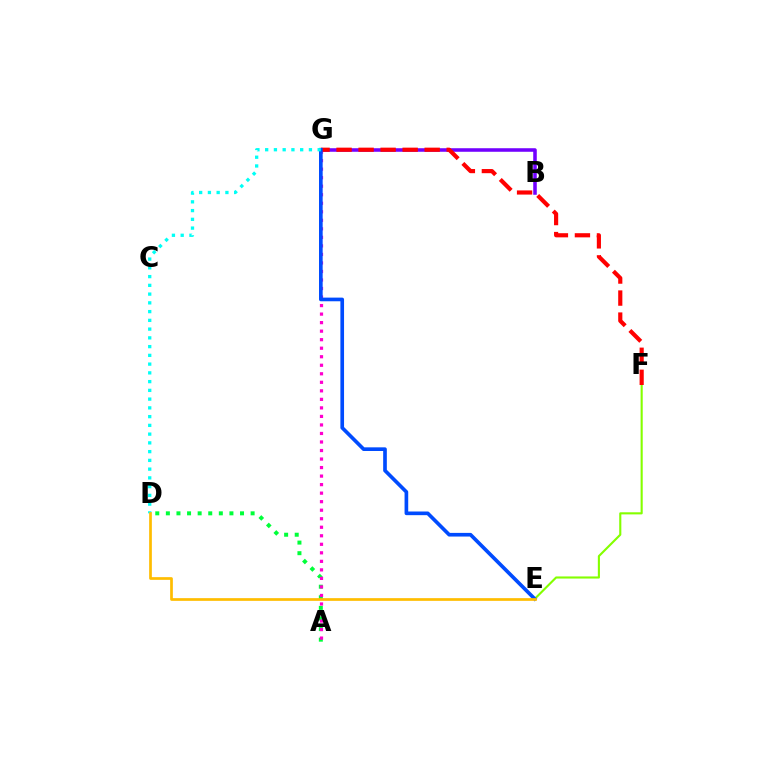{('E', 'F'): [{'color': '#84ff00', 'line_style': 'solid', 'thickness': 1.52}], ('A', 'D'): [{'color': '#00ff39', 'line_style': 'dotted', 'thickness': 2.88}], ('B', 'G'): [{'color': '#7200ff', 'line_style': 'solid', 'thickness': 2.55}], ('A', 'G'): [{'color': '#ff00cf', 'line_style': 'dotted', 'thickness': 2.32}], ('F', 'G'): [{'color': '#ff0000', 'line_style': 'dashed', 'thickness': 2.99}], ('E', 'G'): [{'color': '#004bff', 'line_style': 'solid', 'thickness': 2.64}], ('D', 'G'): [{'color': '#00fff6', 'line_style': 'dotted', 'thickness': 2.38}], ('D', 'E'): [{'color': '#ffbd00', 'line_style': 'solid', 'thickness': 1.95}]}